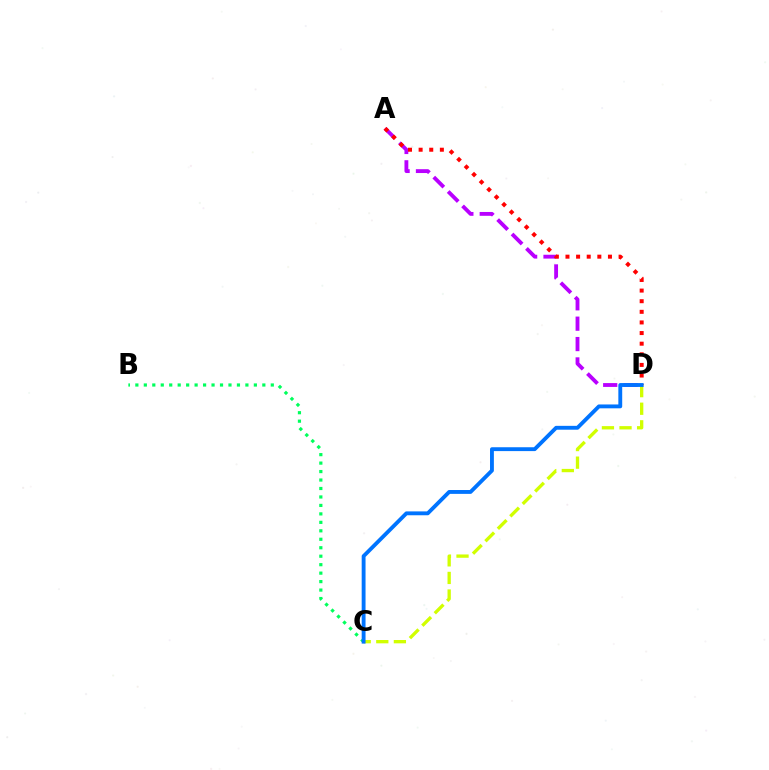{('B', 'C'): [{'color': '#00ff5c', 'line_style': 'dotted', 'thickness': 2.3}], ('A', 'D'): [{'color': '#b900ff', 'line_style': 'dashed', 'thickness': 2.77}, {'color': '#ff0000', 'line_style': 'dotted', 'thickness': 2.89}], ('C', 'D'): [{'color': '#d1ff00', 'line_style': 'dashed', 'thickness': 2.39}, {'color': '#0074ff', 'line_style': 'solid', 'thickness': 2.78}]}